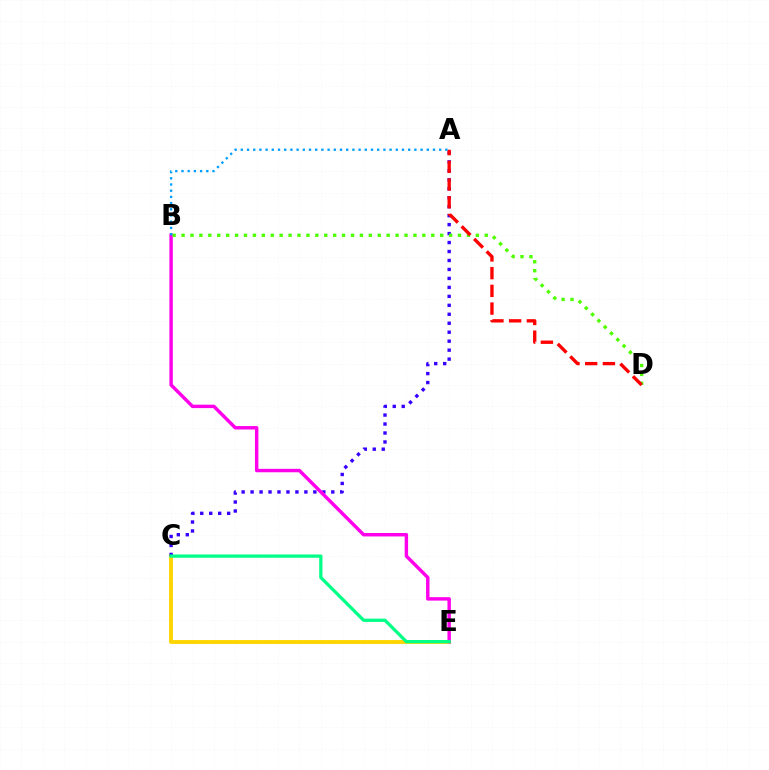{('C', 'E'): [{'color': '#ffd500', 'line_style': 'solid', 'thickness': 2.78}, {'color': '#00ff86', 'line_style': 'solid', 'thickness': 2.34}], ('A', 'C'): [{'color': '#3700ff', 'line_style': 'dotted', 'thickness': 2.44}], ('B', 'E'): [{'color': '#ff00ed', 'line_style': 'solid', 'thickness': 2.47}], ('B', 'D'): [{'color': '#4fff00', 'line_style': 'dotted', 'thickness': 2.42}], ('A', 'D'): [{'color': '#ff0000', 'line_style': 'dashed', 'thickness': 2.41}], ('A', 'B'): [{'color': '#009eff', 'line_style': 'dotted', 'thickness': 1.68}]}